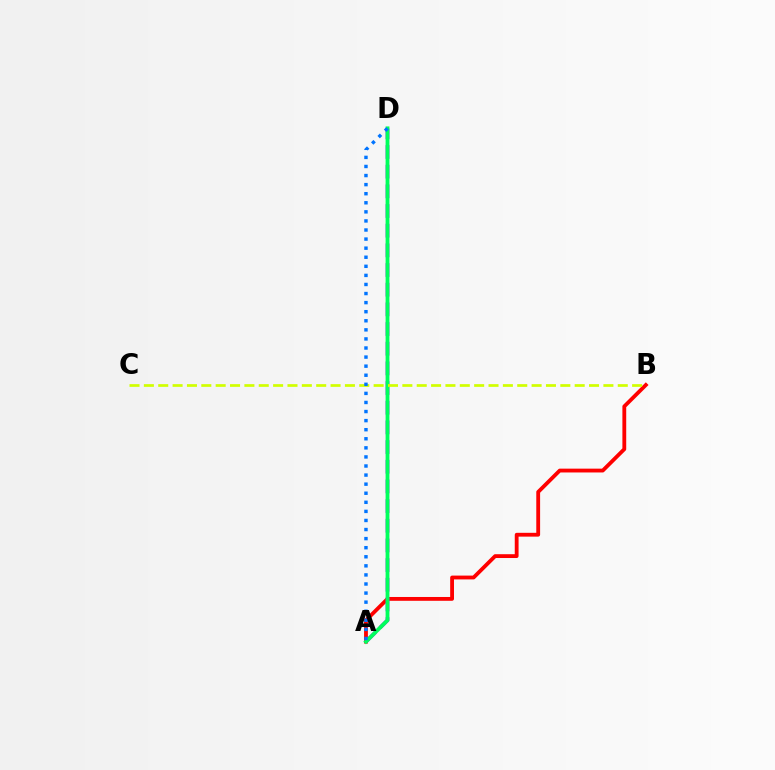{('A', 'B'): [{'color': '#ff0000', 'line_style': 'solid', 'thickness': 2.75}], ('A', 'D'): [{'color': '#b900ff', 'line_style': 'dashed', 'thickness': 2.67}, {'color': '#00ff5c', 'line_style': 'solid', 'thickness': 2.74}, {'color': '#0074ff', 'line_style': 'dotted', 'thickness': 2.47}], ('B', 'C'): [{'color': '#d1ff00', 'line_style': 'dashed', 'thickness': 1.95}]}